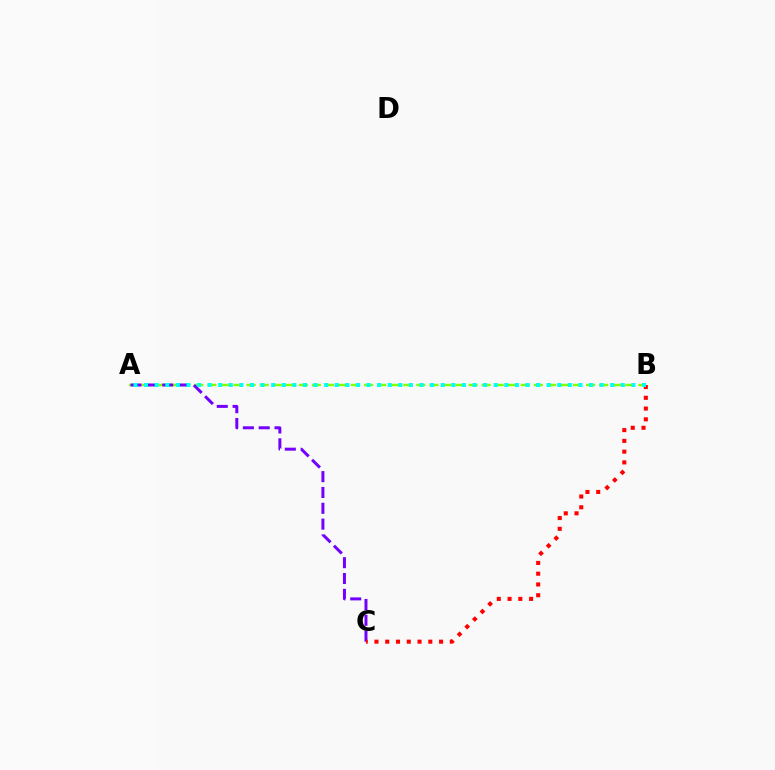{('A', 'B'): [{'color': '#84ff00', 'line_style': 'dashed', 'thickness': 1.77}, {'color': '#00fff6', 'line_style': 'dotted', 'thickness': 2.88}], ('A', 'C'): [{'color': '#7200ff', 'line_style': 'dashed', 'thickness': 2.15}], ('B', 'C'): [{'color': '#ff0000', 'line_style': 'dotted', 'thickness': 2.93}]}